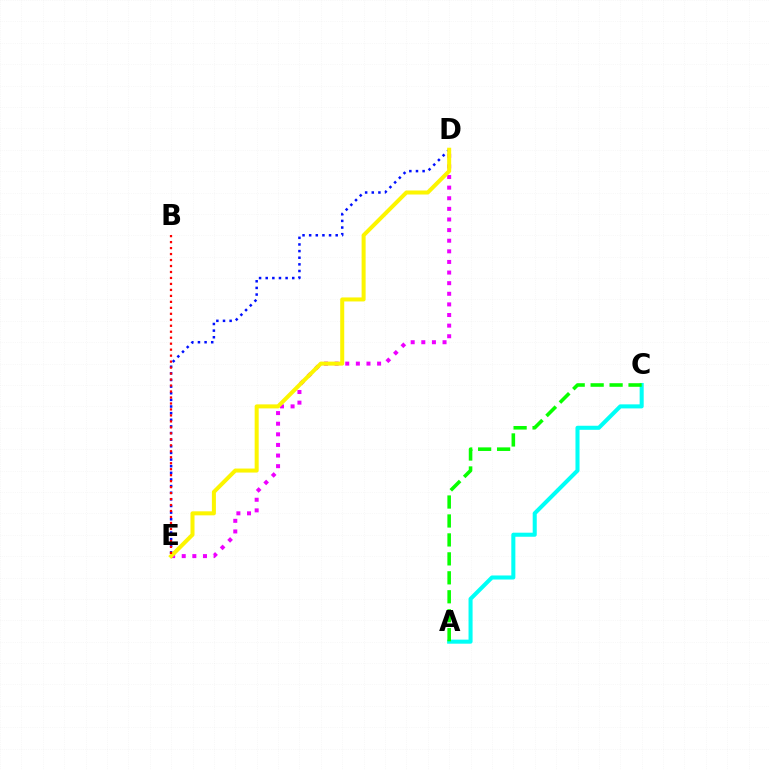{('D', 'E'): [{'color': '#0010ff', 'line_style': 'dotted', 'thickness': 1.8}, {'color': '#ee00ff', 'line_style': 'dotted', 'thickness': 2.88}, {'color': '#fcf500', 'line_style': 'solid', 'thickness': 2.89}], ('A', 'C'): [{'color': '#00fff6', 'line_style': 'solid', 'thickness': 2.92}, {'color': '#08ff00', 'line_style': 'dashed', 'thickness': 2.57}], ('B', 'E'): [{'color': '#ff0000', 'line_style': 'dotted', 'thickness': 1.62}]}